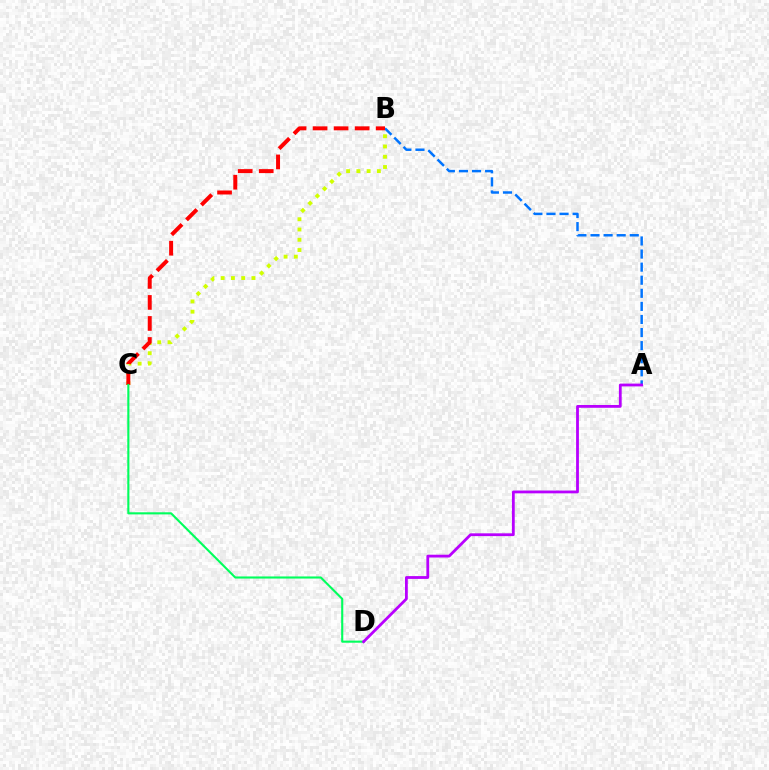{('B', 'C'): [{'color': '#d1ff00', 'line_style': 'dotted', 'thickness': 2.79}, {'color': '#ff0000', 'line_style': 'dashed', 'thickness': 2.86}], ('A', 'B'): [{'color': '#0074ff', 'line_style': 'dashed', 'thickness': 1.78}], ('C', 'D'): [{'color': '#00ff5c', 'line_style': 'solid', 'thickness': 1.52}], ('A', 'D'): [{'color': '#b900ff', 'line_style': 'solid', 'thickness': 2.01}]}